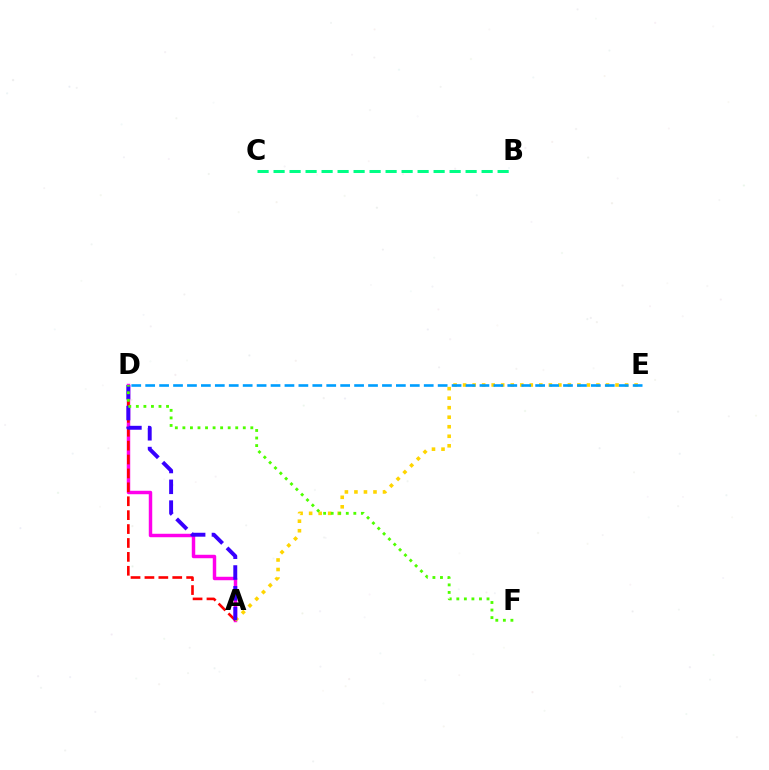{('A', 'D'): [{'color': '#ff00ed', 'line_style': 'solid', 'thickness': 2.48}, {'color': '#ff0000', 'line_style': 'dashed', 'thickness': 1.89}, {'color': '#3700ff', 'line_style': 'dashed', 'thickness': 2.83}], ('B', 'C'): [{'color': '#00ff86', 'line_style': 'dashed', 'thickness': 2.17}], ('A', 'E'): [{'color': '#ffd500', 'line_style': 'dotted', 'thickness': 2.59}], ('D', 'F'): [{'color': '#4fff00', 'line_style': 'dotted', 'thickness': 2.05}], ('D', 'E'): [{'color': '#009eff', 'line_style': 'dashed', 'thickness': 1.89}]}